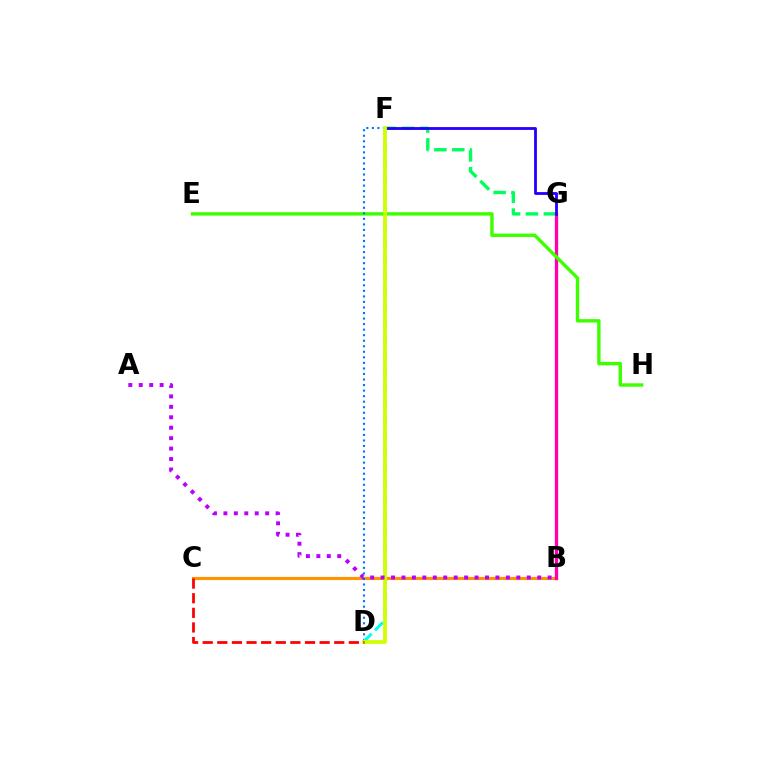{('F', 'G'): [{'color': '#00ff5c', 'line_style': 'dashed', 'thickness': 2.43}, {'color': '#2500ff', 'line_style': 'solid', 'thickness': 2.03}], ('B', 'C'): [{'color': '#ff9400', 'line_style': 'solid', 'thickness': 2.27}], ('B', 'G'): [{'color': '#ff00ac', 'line_style': 'solid', 'thickness': 2.4}], ('E', 'H'): [{'color': '#3dff00', 'line_style': 'solid', 'thickness': 2.45}], ('D', 'F'): [{'color': '#0074ff', 'line_style': 'dotted', 'thickness': 1.51}, {'color': '#00fff6', 'line_style': 'dashed', 'thickness': 2.19}, {'color': '#d1ff00', 'line_style': 'solid', 'thickness': 2.69}], ('A', 'B'): [{'color': '#b900ff', 'line_style': 'dotted', 'thickness': 2.84}], ('C', 'D'): [{'color': '#ff0000', 'line_style': 'dashed', 'thickness': 1.99}]}